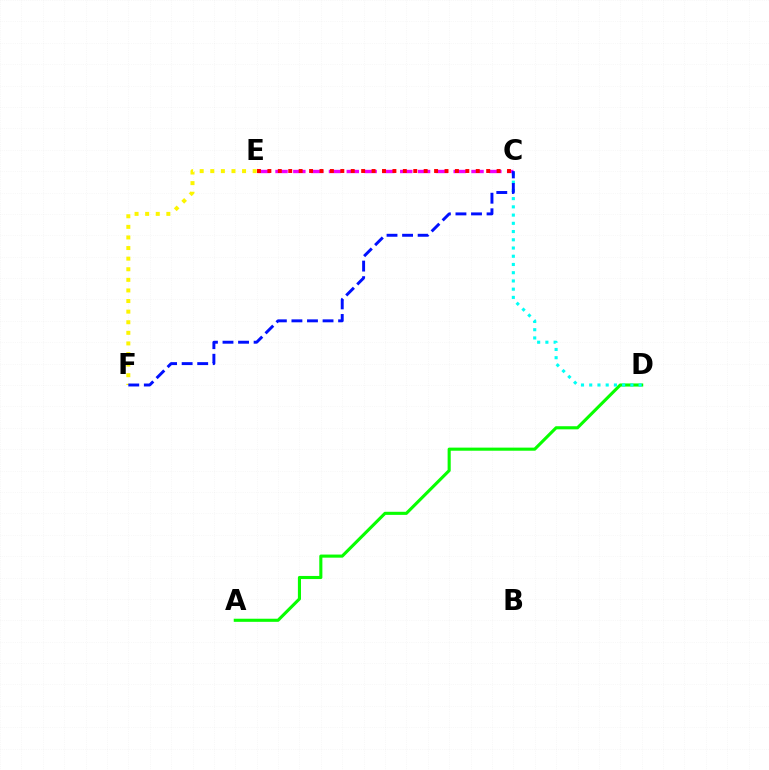{('A', 'D'): [{'color': '#08ff00', 'line_style': 'solid', 'thickness': 2.23}], ('E', 'F'): [{'color': '#fcf500', 'line_style': 'dotted', 'thickness': 2.88}], ('C', 'D'): [{'color': '#00fff6', 'line_style': 'dotted', 'thickness': 2.24}], ('C', 'E'): [{'color': '#ee00ff', 'line_style': 'dashed', 'thickness': 2.42}, {'color': '#ff0000', 'line_style': 'dotted', 'thickness': 2.83}], ('C', 'F'): [{'color': '#0010ff', 'line_style': 'dashed', 'thickness': 2.11}]}